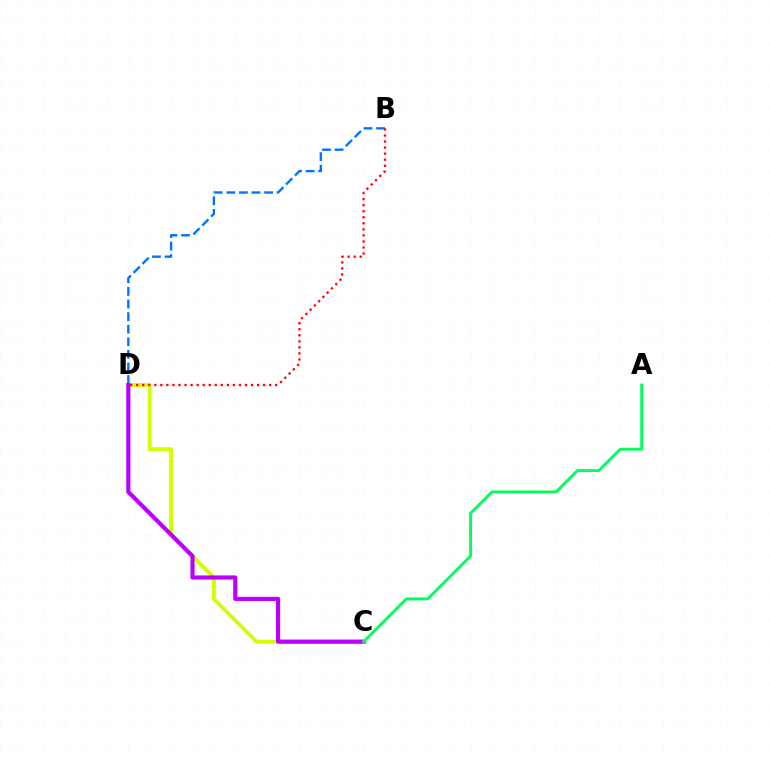{('C', 'D'): [{'color': '#d1ff00', 'line_style': 'solid', 'thickness': 2.77}, {'color': '#b900ff', 'line_style': 'solid', 'thickness': 2.99}], ('B', 'D'): [{'color': '#0074ff', 'line_style': 'dashed', 'thickness': 1.71}, {'color': '#ff0000', 'line_style': 'dotted', 'thickness': 1.64}], ('A', 'C'): [{'color': '#00ff5c', 'line_style': 'solid', 'thickness': 2.08}]}